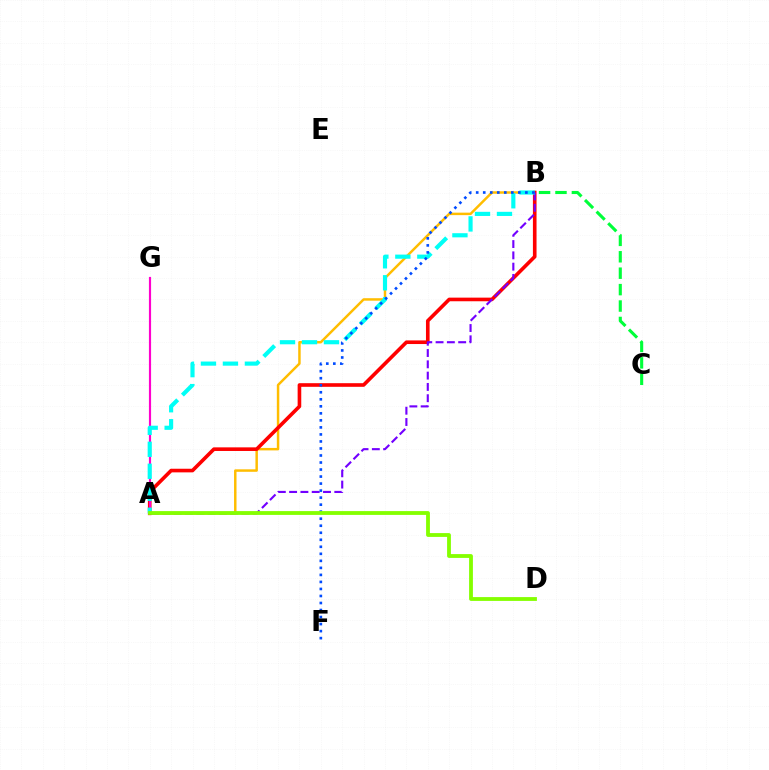{('A', 'B'): [{'color': '#ffbd00', 'line_style': 'solid', 'thickness': 1.78}, {'color': '#ff0000', 'line_style': 'solid', 'thickness': 2.61}, {'color': '#7200ff', 'line_style': 'dashed', 'thickness': 1.53}, {'color': '#00fff6', 'line_style': 'dashed', 'thickness': 2.99}], ('A', 'G'): [{'color': '#ff00cf', 'line_style': 'solid', 'thickness': 1.56}], ('B', 'C'): [{'color': '#00ff39', 'line_style': 'dashed', 'thickness': 2.23}], ('B', 'F'): [{'color': '#004bff', 'line_style': 'dotted', 'thickness': 1.91}], ('A', 'D'): [{'color': '#84ff00', 'line_style': 'solid', 'thickness': 2.75}]}